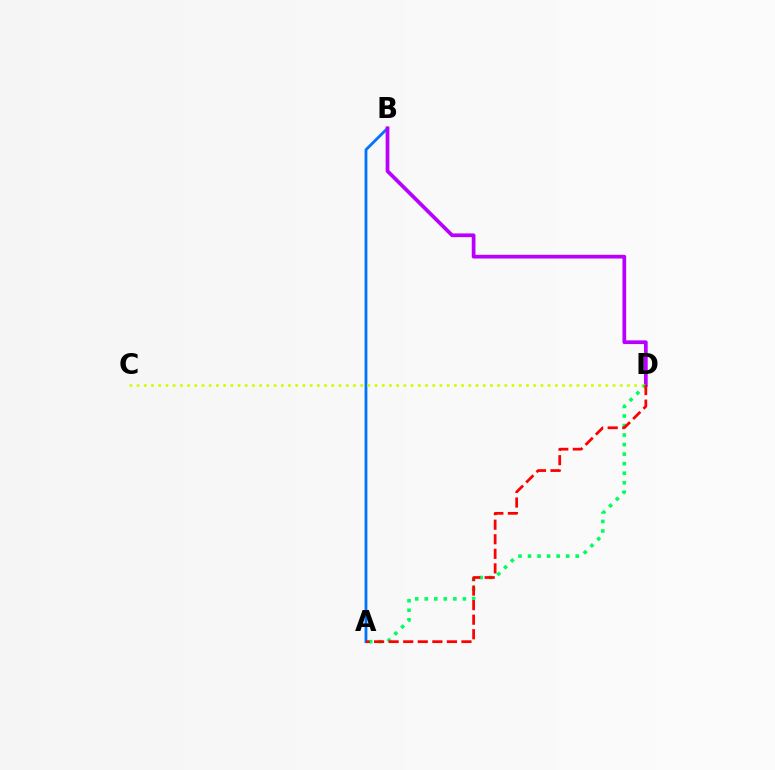{('A', 'B'): [{'color': '#0074ff', 'line_style': 'solid', 'thickness': 2.03}], ('C', 'D'): [{'color': '#d1ff00', 'line_style': 'dotted', 'thickness': 1.96}], ('B', 'D'): [{'color': '#b900ff', 'line_style': 'solid', 'thickness': 2.68}], ('A', 'D'): [{'color': '#00ff5c', 'line_style': 'dotted', 'thickness': 2.59}, {'color': '#ff0000', 'line_style': 'dashed', 'thickness': 1.98}]}